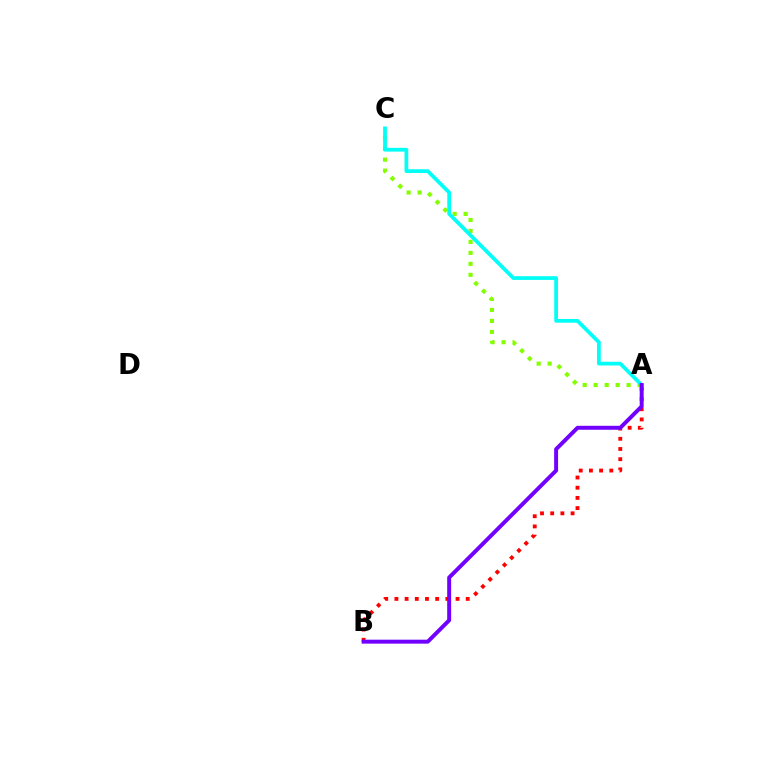{('A', 'B'): [{'color': '#ff0000', 'line_style': 'dotted', 'thickness': 2.77}, {'color': '#7200ff', 'line_style': 'solid', 'thickness': 2.85}], ('A', 'C'): [{'color': '#84ff00', 'line_style': 'dotted', 'thickness': 2.98}, {'color': '#00fff6', 'line_style': 'solid', 'thickness': 2.69}]}